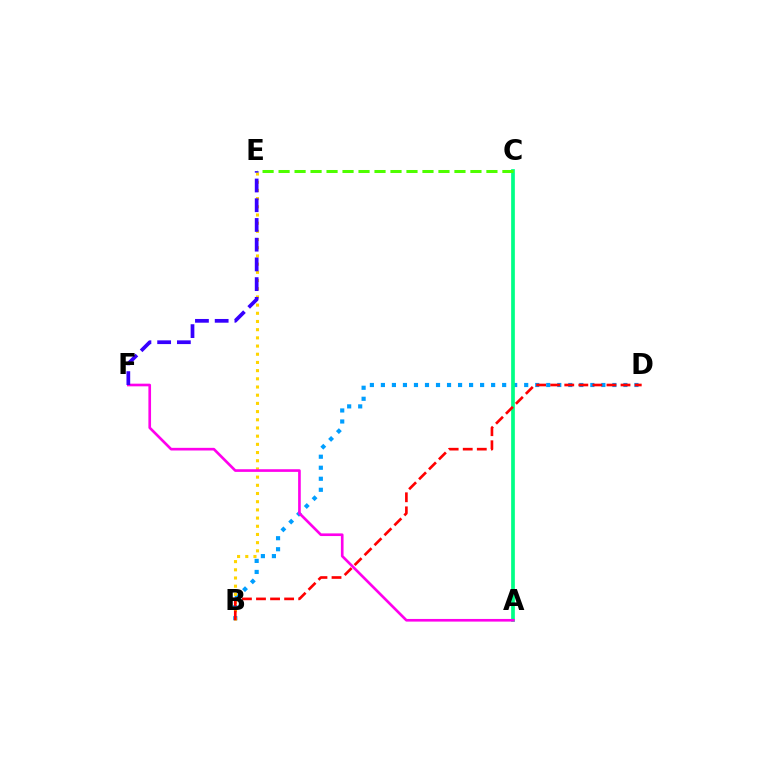{('B', 'D'): [{'color': '#009eff', 'line_style': 'dotted', 'thickness': 3.0}, {'color': '#ff0000', 'line_style': 'dashed', 'thickness': 1.91}], ('B', 'E'): [{'color': '#ffd500', 'line_style': 'dotted', 'thickness': 2.23}], ('A', 'C'): [{'color': '#00ff86', 'line_style': 'solid', 'thickness': 2.67}], ('A', 'F'): [{'color': '#ff00ed', 'line_style': 'solid', 'thickness': 1.91}], ('E', 'F'): [{'color': '#3700ff', 'line_style': 'dashed', 'thickness': 2.68}], ('C', 'E'): [{'color': '#4fff00', 'line_style': 'dashed', 'thickness': 2.17}]}